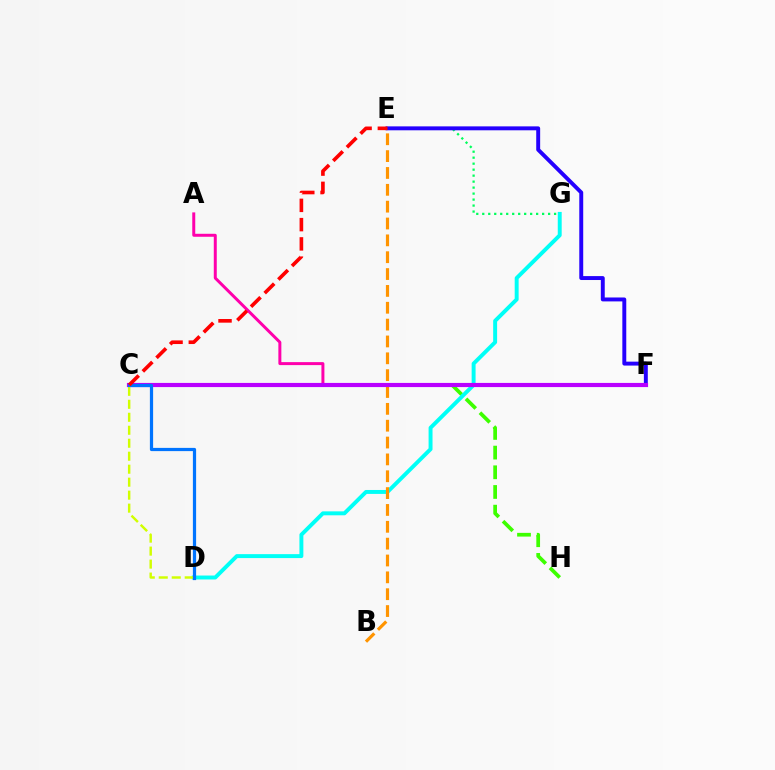{('C', 'H'): [{'color': '#3dff00', 'line_style': 'dashed', 'thickness': 2.67}], ('E', 'G'): [{'color': '#00ff5c', 'line_style': 'dotted', 'thickness': 1.63}], ('E', 'F'): [{'color': '#2500ff', 'line_style': 'solid', 'thickness': 2.83}], ('D', 'G'): [{'color': '#00fff6', 'line_style': 'solid', 'thickness': 2.83}], ('B', 'E'): [{'color': '#ff9400', 'line_style': 'dashed', 'thickness': 2.29}], ('A', 'F'): [{'color': '#ff00ac', 'line_style': 'solid', 'thickness': 2.14}], ('C', 'F'): [{'color': '#b900ff', 'line_style': 'solid', 'thickness': 2.99}], ('C', 'D'): [{'color': '#d1ff00', 'line_style': 'dashed', 'thickness': 1.76}, {'color': '#0074ff', 'line_style': 'solid', 'thickness': 2.31}], ('C', 'E'): [{'color': '#ff0000', 'line_style': 'dashed', 'thickness': 2.62}]}